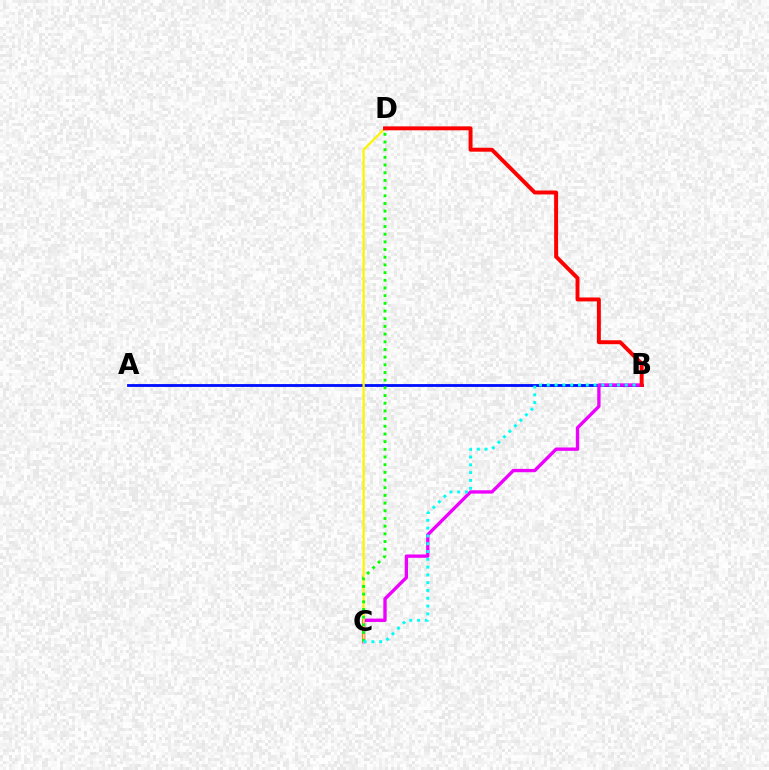{('A', 'B'): [{'color': '#0010ff', 'line_style': 'solid', 'thickness': 2.04}], ('B', 'C'): [{'color': '#ee00ff', 'line_style': 'solid', 'thickness': 2.4}, {'color': '#00fff6', 'line_style': 'dotted', 'thickness': 2.12}], ('C', 'D'): [{'color': '#fcf500', 'line_style': 'solid', 'thickness': 1.62}, {'color': '#08ff00', 'line_style': 'dotted', 'thickness': 2.09}], ('B', 'D'): [{'color': '#ff0000', 'line_style': 'solid', 'thickness': 2.83}]}